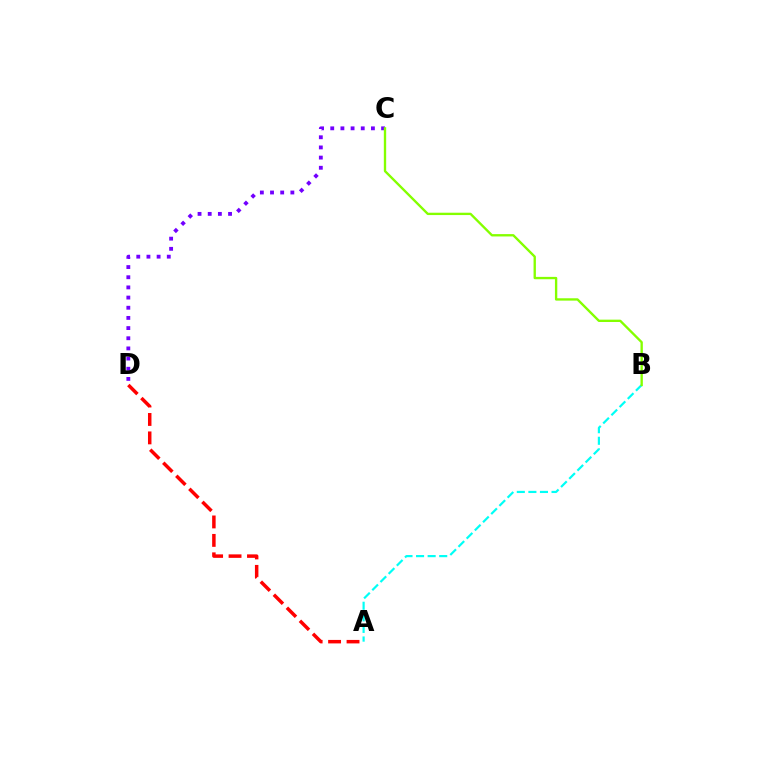{('C', 'D'): [{'color': '#7200ff', 'line_style': 'dotted', 'thickness': 2.76}], ('A', 'B'): [{'color': '#00fff6', 'line_style': 'dashed', 'thickness': 1.57}], ('A', 'D'): [{'color': '#ff0000', 'line_style': 'dashed', 'thickness': 2.5}], ('B', 'C'): [{'color': '#84ff00', 'line_style': 'solid', 'thickness': 1.69}]}